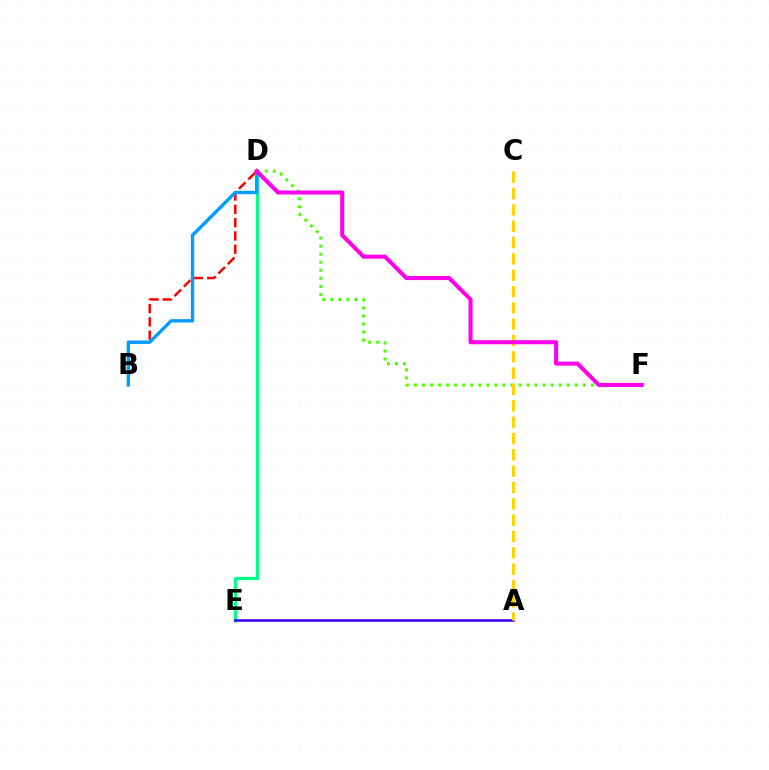{('B', 'D'): [{'color': '#ff0000', 'line_style': 'dashed', 'thickness': 1.81}, {'color': '#009eff', 'line_style': 'solid', 'thickness': 2.42}], ('D', 'E'): [{'color': '#00ff86', 'line_style': 'solid', 'thickness': 2.38}], ('D', 'F'): [{'color': '#4fff00', 'line_style': 'dotted', 'thickness': 2.19}, {'color': '#ff00ed', 'line_style': 'solid', 'thickness': 2.91}], ('A', 'E'): [{'color': '#3700ff', 'line_style': 'solid', 'thickness': 1.86}], ('A', 'C'): [{'color': '#ffd500', 'line_style': 'dashed', 'thickness': 2.22}]}